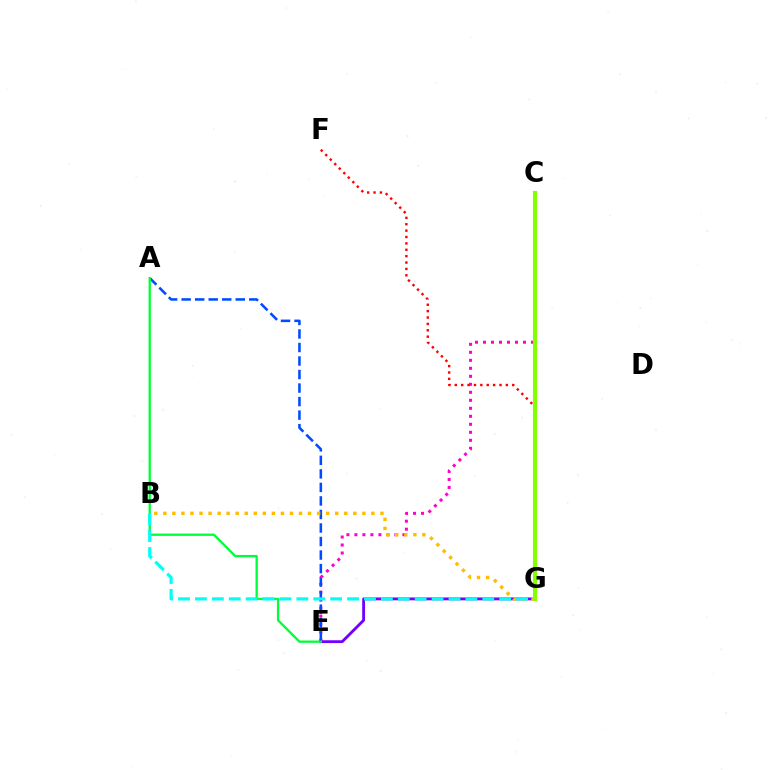{('C', 'E'): [{'color': '#ff00cf', 'line_style': 'dotted', 'thickness': 2.17}], ('F', 'G'): [{'color': '#ff0000', 'line_style': 'dotted', 'thickness': 1.73}], ('A', 'E'): [{'color': '#004bff', 'line_style': 'dashed', 'thickness': 1.84}, {'color': '#00ff39', 'line_style': 'solid', 'thickness': 1.67}], ('E', 'G'): [{'color': '#7200ff', 'line_style': 'solid', 'thickness': 2.04}], ('B', 'G'): [{'color': '#ffbd00', 'line_style': 'dotted', 'thickness': 2.46}, {'color': '#00fff6', 'line_style': 'dashed', 'thickness': 2.3}], ('C', 'G'): [{'color': '#84ff00', 'line_style': 'solid', 'thickness': 2.98}]}